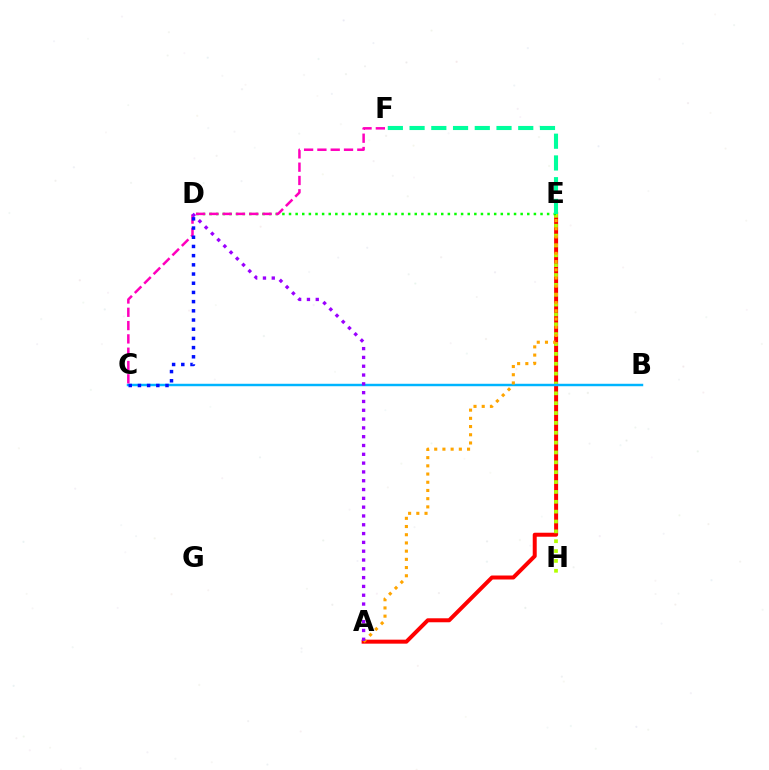{('A', 'E'): [{'color': '#ff0000', 'line_style': 'solid', 'thickness': 2.87}, {'color': '#ffa500', 'line_style': 'dotted', 'thickness': 2.23}], ('E', 'H'): [{'color': '#b3ff00', 'line_style': 'dotted', 'thickness': 2.68}], ('B', 'C'): [{'color': '#00b5ff', 'line_style': 'solid', 'thickness': 1.77}], ('D', 'E'): [{'color': '#08ff00', 'line_style': 'dotted', 'thickness': 1.8}], ('C', 'F'): [{'color': '#ff00bd', 'line_style': 'dashed', 'thickness': 1.81}], ('A', 'D'): [{'color': '#9b00ff', 'line_style': 'dotted', 'thickness': 2.39}], ('C', 'D'): [{'color': '#0010ff', 'line_style': 'dotted', 'thickness': 2.5}], ('E', 'F'): [{'color': '#00ff9d', 'line_style': 'dashed', 'thickness': 2.95}]}